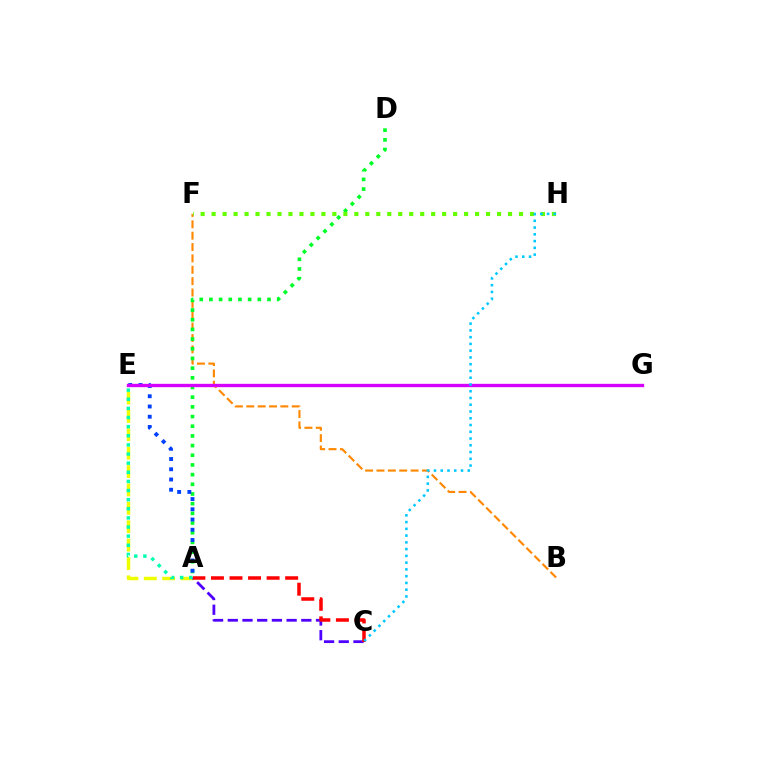{('B', 'F'): [{'color': '#ff8800', 'line_style': 'dashed', 'thickness': 1.54}], ('A', 'E'): [{'color': '#eeff00', 'line_style': 'dashed', 'thickness': 2.5}, {'color': '#00ffaf', 'line_style': 'dotted', 'thickness': 2.48}, {'color': '#003fff', 'line_style': 'dotted', 'thickness': 2.78}], ('A', 'C'): [{'color': '#4f00ff', 'line_style': 'dashed', 'thickness': 2.0}, {'color': '#ff0000', 'line_style': 'dashed', 'thickness': 2.52}], ('A', 'D'): [{'color': '#00ff27', 'line_style': 'dotted', 'thickness': 2.63}], ('F', 'H'): [{'color': '#66ff00', 'line_style': 'dotted', 'thickness': 2.98}], ('E', 'G'): [{'color': '#ff00a0', 'line_style': 'solid', 'thickness': 2.19}, {'color': '#d600ff', 'line_style': 'solid', 'thickness': 2.39}], ('C', 'H'): [{'color': '#00c7ff', 'line_style': 'dotted', 'thickness': 1.84}]}